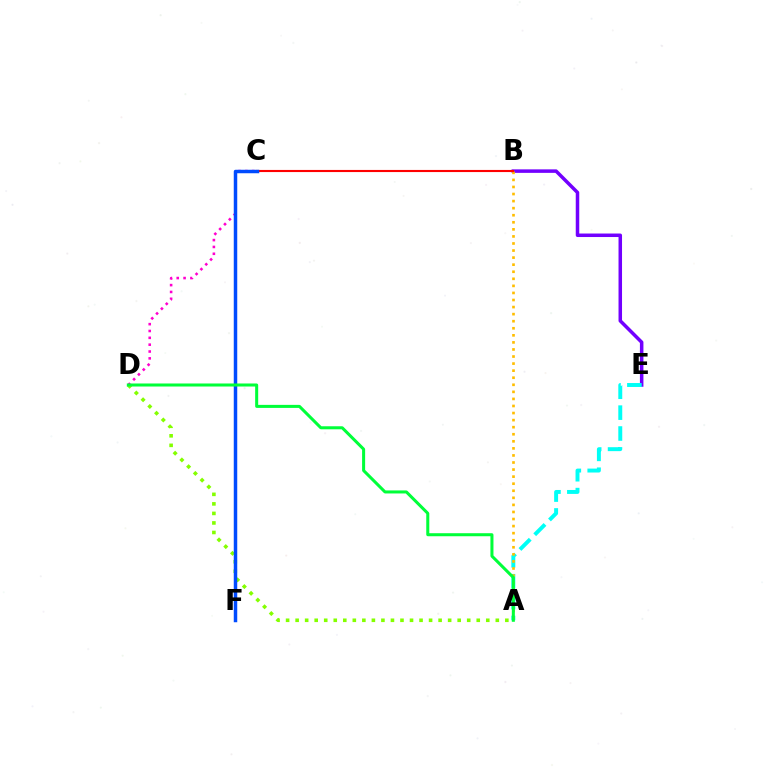{('B', 'E'): [{'color': '#7200ff', 'line_style': 'solid', 'thickness': 2.52}], ('A', 'E'): [{'color': '#00fff6', 'line_style': 'dashed', 'thickness': 2.84}], ('A', 'B'): [{'color': '#ffbd00', 'line_style': 'dotted', 'thickness': 1.92}], ('B', 'C'): [{'color': '#ff0000', 'line_style': 'solid', 'thickness': 1.53}], ('C', 'D'): [{'color': '#ff00cf', 'line_style': 'dotted', 'thickness': 1.86}], ('A', 'D'): [{'color': '#84ff00', 'line_style': 'dotted', 'thickness': 2.59}, {'color': '#00ff39', 'line_style': 'solid', 'thickness': 2.18}], ('C', 'F'): [{'color': '#004bff', 'line_style': 'solid', 'thickness': 2.5}]}